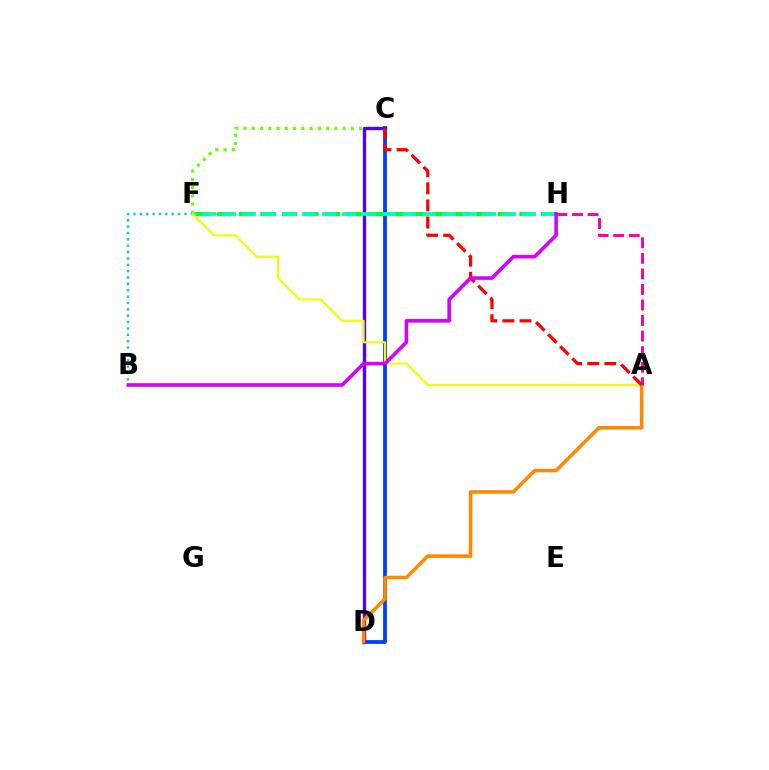{('C', 'D'): [{'color': '#003fff', 'line_style': 'solid', 'thickness': 2.74}, {'color': '#4f00ff', 'line_style': 'solid', 'thickness': 2.42}], ('C', 'F'): [{'color': '#66ff00', 'line_style': 'dotted', 'thickness': 2.24}], ('F', 'H'): [{'color': '#00ff27', 'line_style': 'dashed', 'thickness': 2.93}, {'color': '#00ffaf', 'line_style': 'dashed', 'thickness': 2.72}], ('A', 'D'): [{'color': '#ff8800', 'line_style': 'solid', 'thickness': 2.55}], ('B', 'F'): [{'color': '#00c7ff', 'line_style': 'dotted', 'thickness': 1.73}], ('A', 'F'): [{'color': '#eeff00', 'line_style': 'solid', 'thickness': 1.53}], ('A', 'H'): [{'color': '#ff00a0', 'line_style': 'dashed', 'thickness': 2.11}], ('A', 'C'): [{'color': '#ff0000', 'line_style': 'dashed', 'thickness': 2.32}], ('B', 'H'): [{'color': '#d600ff', 'line_style': 'solid', 'thickness': 2.6}]}